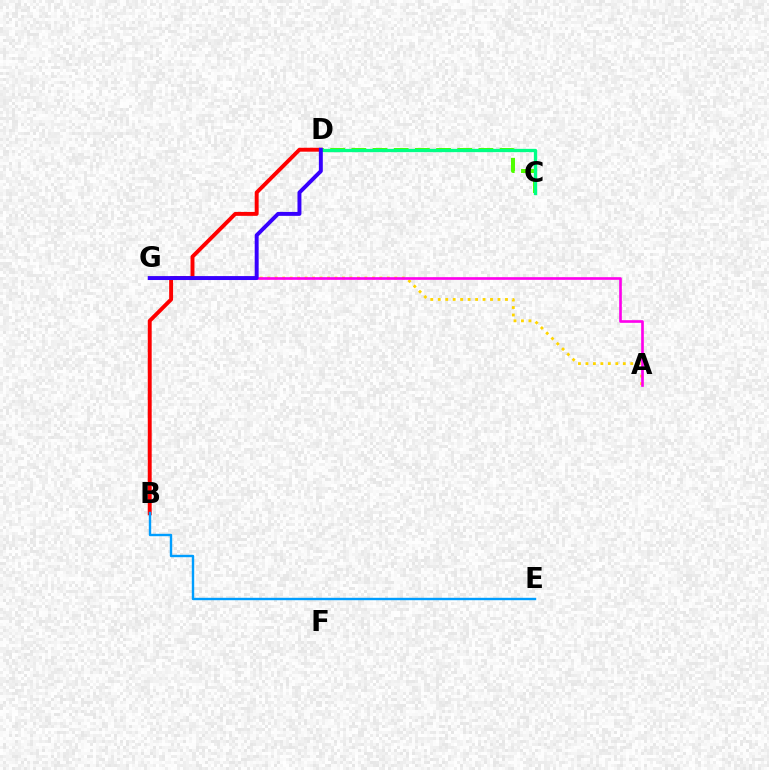{('B', 'D'): [{'color': '#ff0000', 'line_style': 'solid', 'thickness': 2.82}], ('B', 'E'): [{'color': '#009eff', 'line_style': 'solid', 'thickness': 1.72}], ('C', 'D'): [{'color': '#4fff00', 'line_style': 'dashed', 'thickness': 2.88}, {'color': '#00ff86', 'line_style': 'solid', 'thickness': 2.37}], ('A', 'G'): [{'color': '#ffd500', 'line_style': 'dotted', 'thickness': 2.03}, {'color': '#ff00ed', 'line_style': 'solid', 'thickness': 1.91}], ('D', 'G'): [{'color': '#3700ff', 'line_style': 'solid', 'thickness': 2.84}]}